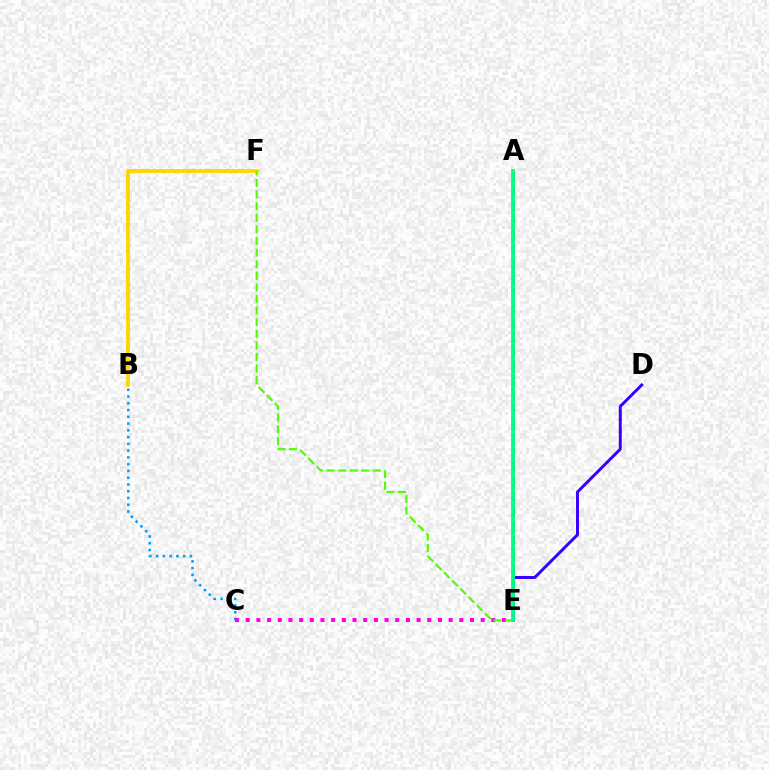{('B', 'C'): [{'color': '#009eff', 'line_style': 'dotted', 'thickness': 1.84}], ('C', 'E'): [{'color': '#ff00ed', 'line_style': 'dotted', 'thickness': 2.9}], ('A', 'E'): [{'color': '#ff0000', 'line_style': 'dashed', 'thickness': 1.98}, {'color': '#00ff86', 'line_style': 'solid', 'thickness': 2.75}], ('D', 'E'): [{'color': '#3700ff', 'line_style': 'solid', 'thickness': 2.14}], ('B', 'F'): [{'color': '#ffd500', 'line_style': 'solid', 'thickness': 2.72}], ('E', 'F'): [{'color': '#4fff00', 'line_style': 'dashed', 'thickness': 1.58}]}